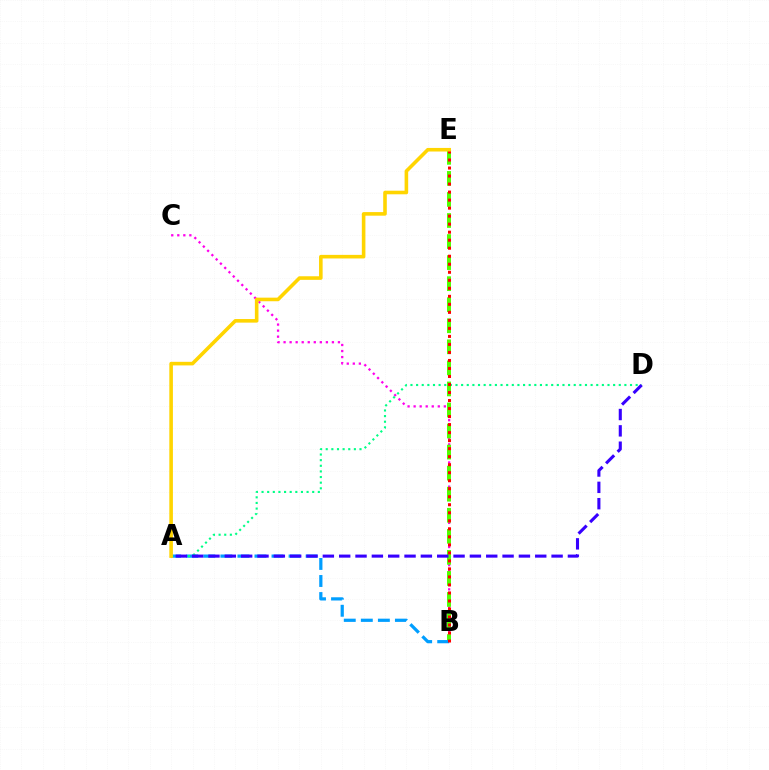{('B', 'C'): [{'color': '#ff00ed', 'line_style': 'dotted', 'thickness': 1.64}], ('B', 'E'): [{'color': '#4fff00', 'line_style': 'dashed', 'thickness': 2.86}, {'color': '#ff0000', 'line_style': 'dotted', 'thickness': 2.18}], ('A', 'B'): [{'color': '#009eff', 'line_style': 'dashed', 'thickness': 2.32}], ('A', 'D'): [{'color': '#00ff86', 'line_style': 'dotted', 'thickness': 1.53}, {'color': '#3700ff', 'line_style': 'dashed', 'thickness': 2.22}], ('A', 'E'): [{'color': '#ffd500', 'line_style': 'solid', 'thickness': 2.58}]}